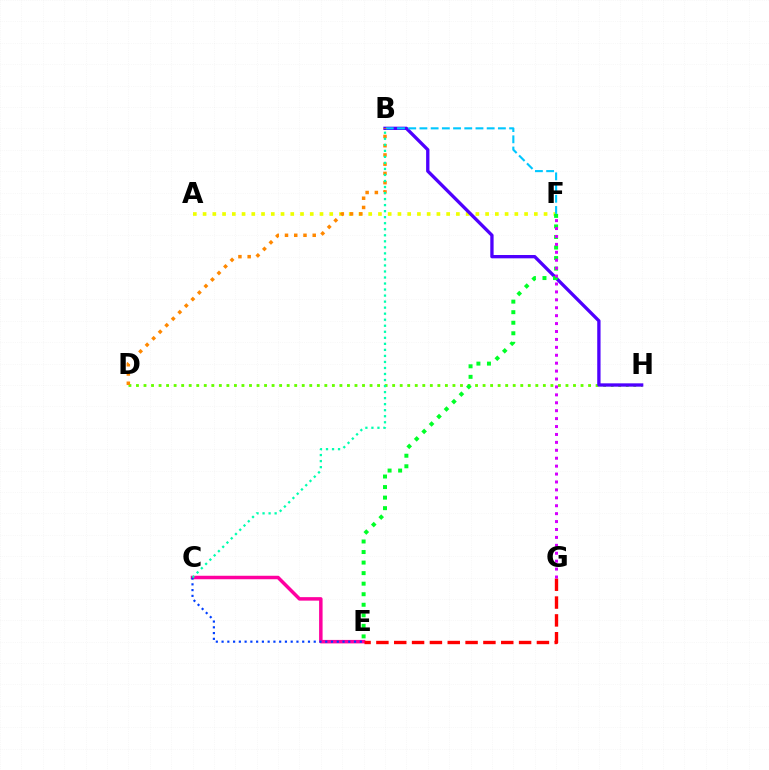{('A', 'F'): [{'color': '#eeff00', 'line_style': 'dotted', 'thickness': 2.65}], ('C', 'E'): [{'color': '#ff00a0', 'line_style': 'solid', 'thickness': 2.51}, {'color': '#003fff', 'line_style': 'dotted', 'thickness': 1.56}], ('E', 'G'): [{'color': '#ff0000', 'line_style': 'dashed', 'thickness': 2.42}], ('D', 'H'): [{'color': '#66ff00', 'line_style': 'dotted', 'thickness': 2.05}], ('B', 'H'): [{'color': '#4f00ff', 'line_style': 'solid', 'thickness': 2.39}], ('B', 'F'): [{'color': '#00c7ff', 'line_style': 'dashed', 'thickness': 1.52}], ('E', 'F'): [{'color': '#00ff27', 'line_style': 'dotted', 'thickness': 2.87}], ('F', 'G'): [{'color': '#d600ff', 'line_style': 'dotted', 'thickness': 2.15}], ('B', 'D'): [{'color': '#ff8800', 'line_style': 'dotted', 'thickness': 2.51}], ('B', 'C'): [{'color': '#00ffaf', 'line_style': 'dotted', 'thickness': 1.64}]}